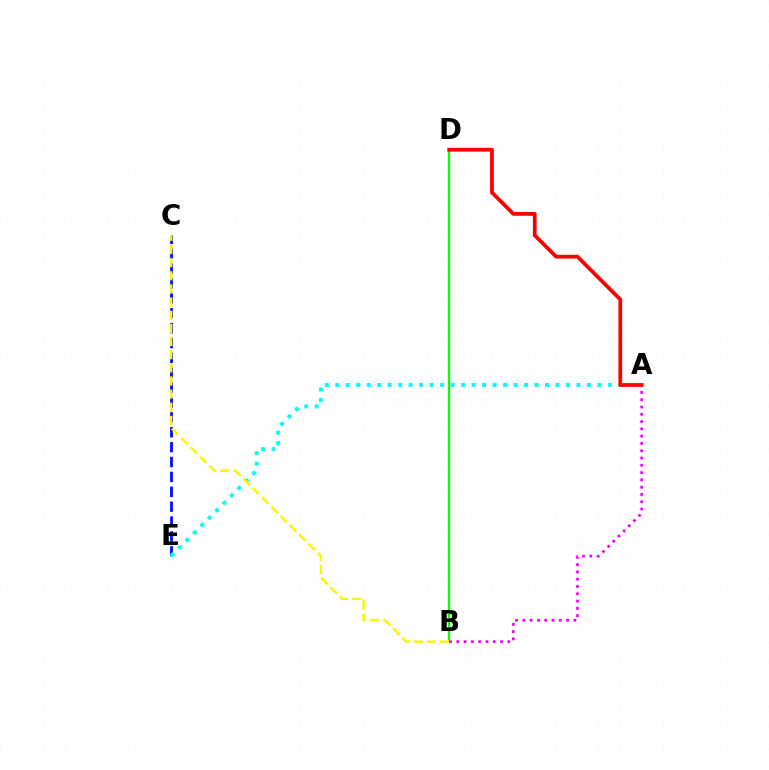{('C', 'E'): [{'color': '#0010ff', 'line_style': 'dashed', 'thickness': 2.02}], ('A', 'E'): [{'color': '#00fff6', 'line_style': 'dotted', 'thickness': 2.85}], ('B', 'D'): [{'color': '#08ff00', 'line_style': 'solid', 'thickness': 1.68}], ('A', 'B'): [{'color': '#ee00ff', 'line_style': 'dotted', 'thickness': 1.98}], ('B', 'C'): [{'color': '#fcf500', 'line_style': 'dashed', 'thickness': 1.79}], ('A', 'D'): [{'color': '#ff0000', 'line_style': 'solid', 'thickness': 2.7}]}